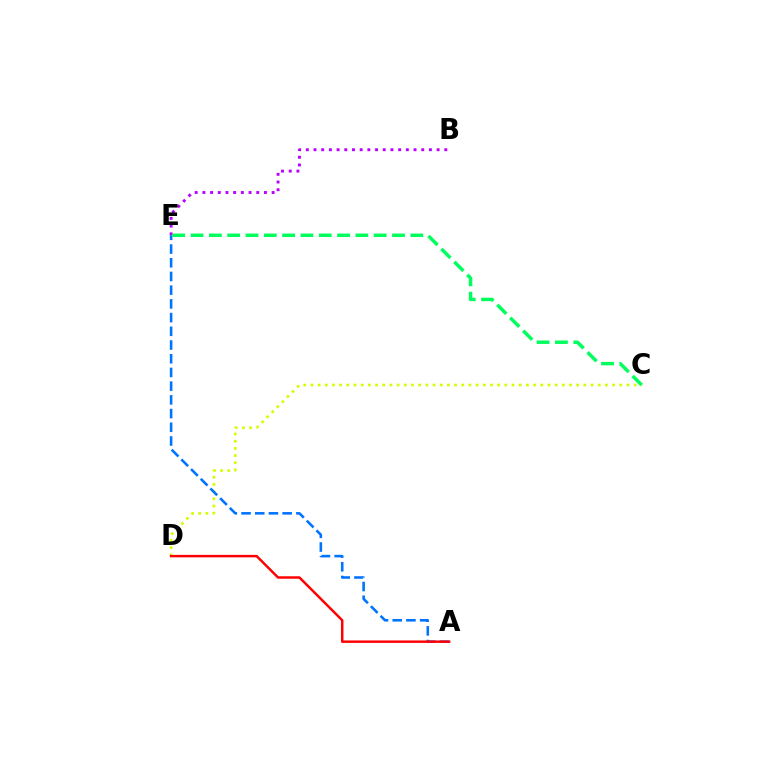{('B', 'E'): [{'color': '#b900ff', 'line_style': 'dotted', 'thickness': 2.09}], ('C', 'D'): [{'color': '#d1ff00', 'line_style': 'dotted', 'thickness': 1.95}], ('A', 'E'): [{'color': '#0074ff', 'line_style': 'dashed', 'thickness': 1.86}], ('C', 'E'): [{'color': '#00ff5c', 'line_style': 'dashed', 'thickness': 2.49}], ('A', 'D'): [{'color': '#ff0000', 'line_style': 'solid', 'thickness': 1.77}]}